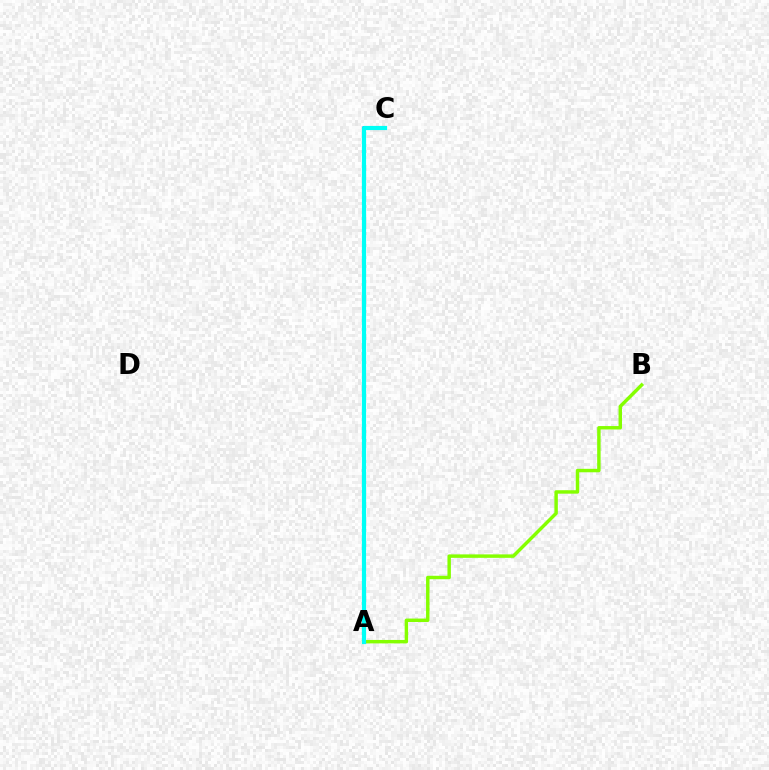{('A', 'C'): [{'color': '#7200ff', 'line_style': 'solid', 'thickness': 2.88}, {'color': '#ff0000', 'line_style': 'solid', 'thickness': 1.59}, {'color': '#00fff6', 'line_style': 'solid', 'thickness': 2.99}], ('A', 'B'): [{'color': '#84ff00', 'line_style': 'solid', 'thickness': 2.48}]}